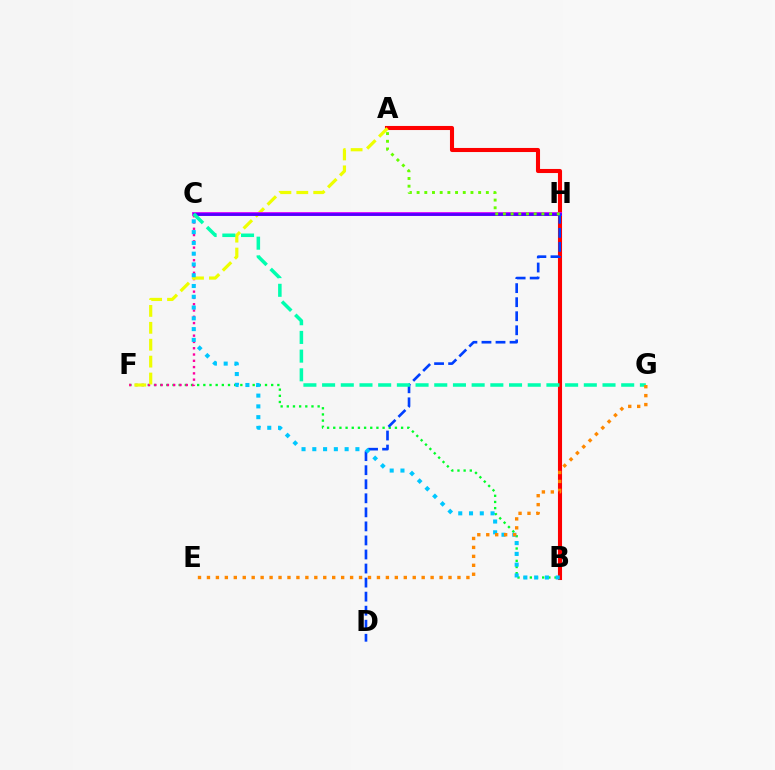{('A', 'B'): [{'color': '#ff0000', 'line_style': 'solid', 'thickness': 2.94}], ('B', 'F'): [{'color': '#00ff27', 'line_style': 'dotted', 'thickness': 1.68}], ('C', 'F'): [{'color': '#ff00a0', 'line_style': 'dotted', 'thickness': 1.71}], ('A', 'F'): [{'color': '#eeff00', 'line_style': 'dashed', 'thickness': 2.3}], ('C', 'H'): [{'color': '#d600ff', 'line_style': 'solid', 'thickness': 2.74}, {'color': '#4f00ff', 'line_style': 'solid', 'thickness': 1.97}], ('D', 'H'): [{'color': '#003fff', 'line_style': 'dashed', 'thickness': 1.91}], ('B', 'C'): [{'color': '#00c7ff', 'line_style': 'dotted', 'thickness': 2.93}], ('C', 'G'): [{'color': '#00ffaf', 'line_style': 'dashed', 'thickness': 2.54}], ('E', 'G'): [{'color': '#ff8800', 'line_style': 'dotted', 'thickness': 2.43}], ('A', 'H'): [{'color': '#66ff00', 'line_style': 'dotted', 'thickness': 2.09}]}